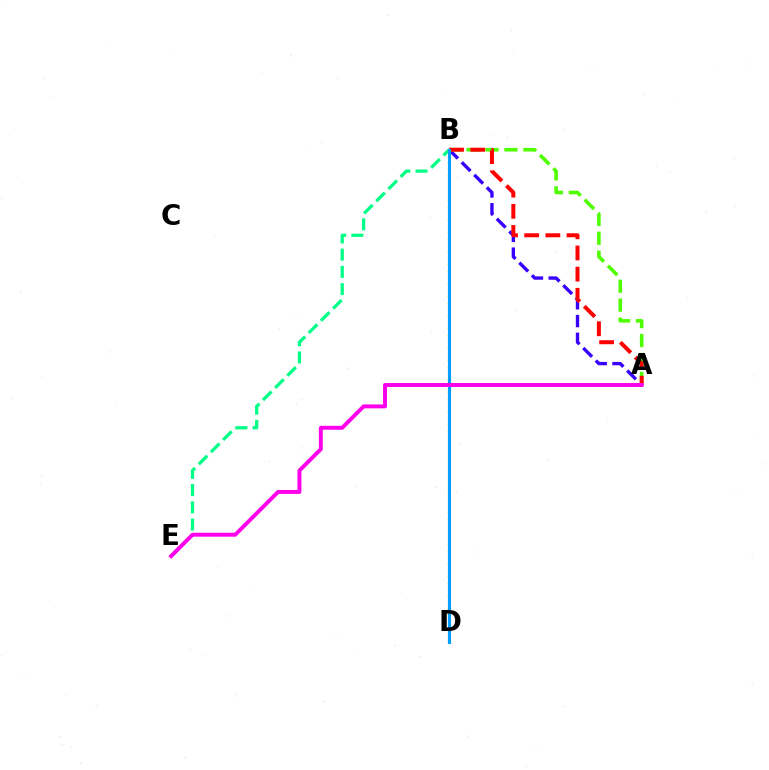{('A', 'B'): [{'color': '#3700ff', 'line_style': 'dashed', 'thickness': 2.41}, {'color': '#4fff00', 'line_style': 'dashed', 'thickness': 2.57}, {'color': '#ff0000', 'line_style': 'dashed', 'thickness': 2.88}], ('B', 'E'): [{'color': '#00ff86', 'line_style': 'dashed', 'thickness': 2.34}], ('B', 'D'): [{'color': '#ffd500', 'line_style': 'dotted', 'thickness': 1.73}, {'color': '#009eff', 'line_style': 'solid', 'thickness': 2.24}], ('A', 'E'): [{'color': '#ff00ed', 'line_style': 'solid', 'thickness': 2.84}]}